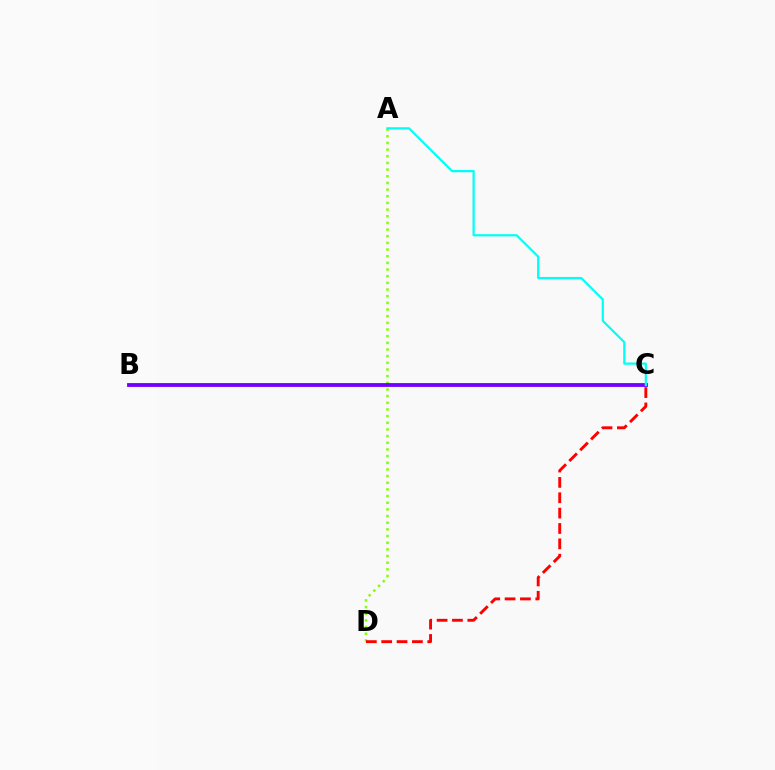{('A', 'D'): [{'color': '#84ff00', 'line_style': 'dotted', 'thickness': 1.81}], ('B', 'C'): [{'color': '#7200ff', 'line_style': 'solid', 'thickness': 2.75}], ('C', 'D'): [{'color': '#ff0000', 'line_style': 'dashed', 'thickness': 2.09}], ('A', 'C'): [{'color': '#00fff6', 'line_style': 'solid', 'thickness': 1.59}]}